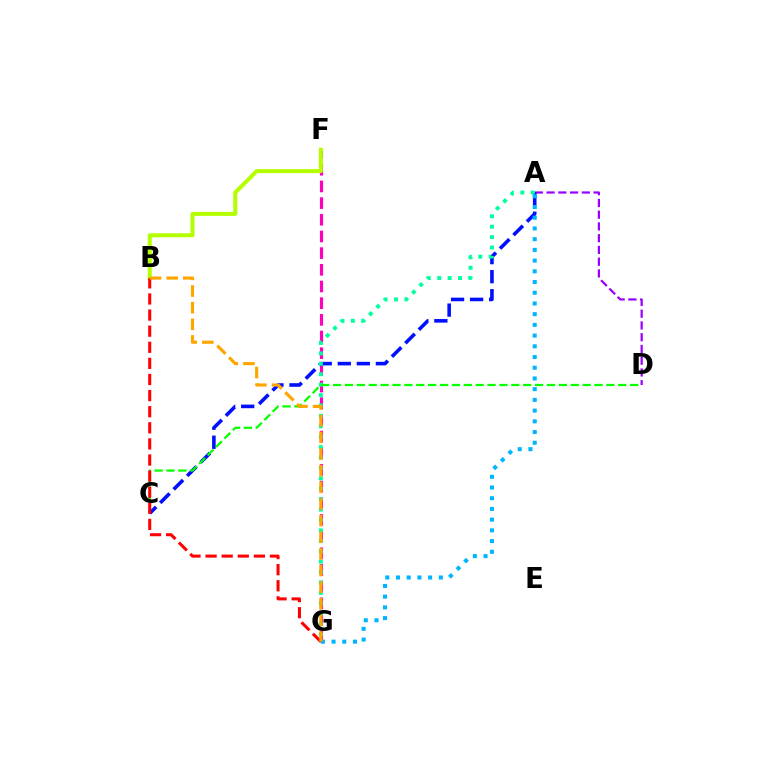{('A', 'D'): [{'color': '#9b00ff', 'line_style': 'dashed', 'thickness': 1.6}], ('F', 'G'): [{'color': '#ff00bd', 'line_style': 'dashed', 'thickness': 2.27}], ('A', 'C'): [{'color': '#0010ff', 'line_style': 'dashed', 'thickness': 2.59}], ('A', 'G'): [{'color': '#00b5ff', 'line_style': 'dotted', 'thickness': 2.91}, {'color': '#00ff9d', 'line_style': 'dotted', 'thickness': 2.83}], ('C', 'D'): [{'color': '#08ff00', 'line_style': 'dashed', 'thickness': 1.61}], ('B', 'F'): [{'color': '#b3ff00', 'line_style': 'solid', 'thickness': 2.88}], ('B', 'G'): [{'color': '#ff0000', 'line_style': 'dashed', 'thickness': 2.19}, {'color': '#ffa500', 'line_style': 'dashed', 'thickness': 2.26}]}